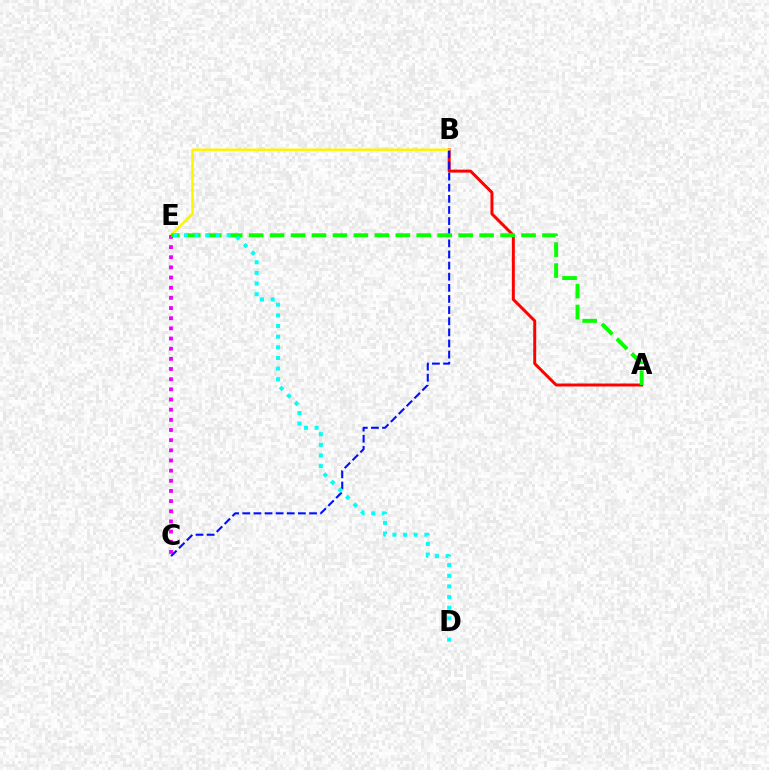{('A', 'B'): [{'color': '#ff0000', 'line_style': 'solid', 'thickness': 2.14}], ('B', 'E'): [{'color': '#fcf500', 'line_style': 'solid', 'thickness': 1.77}], ('C', 'E'): [{'color': '#ee00ff', 'line_style': 'dotted', 'thickness': 2.76}], ('B', 'C'): [{'color': '#0010ff', 'line_style': 'dashed', 'thickness': 1.51}], ('A', 'E'): [{'color': '#08ff00', 'line_style': 'dashed', 'thickness': 2.85}], ('D', 'E'): [{'color': '#00fff6', 'line_style': 'dotted', 'thickness': 2.89}]}